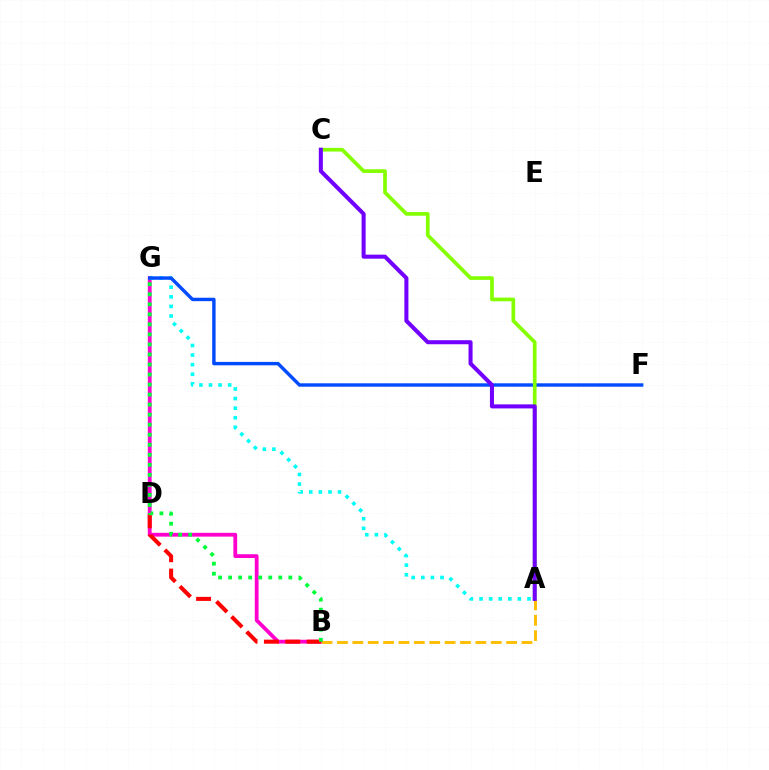{('B', 'G'): [{'color': '#ff00cf', 'line_style': 'solid', 'thickness': 2.73}, {'color': '#00ff39', 'line_style': 'dotted', 'thickness': 2.73}], ('A', 'G'): [{'color': '#00fff6', 'line_style': 'dotted', 'thickness': 2.6}], ('B', 'D'): [{'color': '#ff0000', 'line_style': 'dashed', 'thickness': 2.9}], ('A', 'B'): [{'color': '#ffbd00', 'line_style': 'dashed', 'thickness': 2.09}], ('F', 'G'): [{'color': '#004bff', 'line_style': 'solid', 'thickness': 2.46}], ('A', 'C'): [{'color': '#84ff00', 'line_style': 'solid', 'thickness': 2.65}, {'color': '#7200ff', 'line_style': 'solid', 'thickness': 2.91}]}